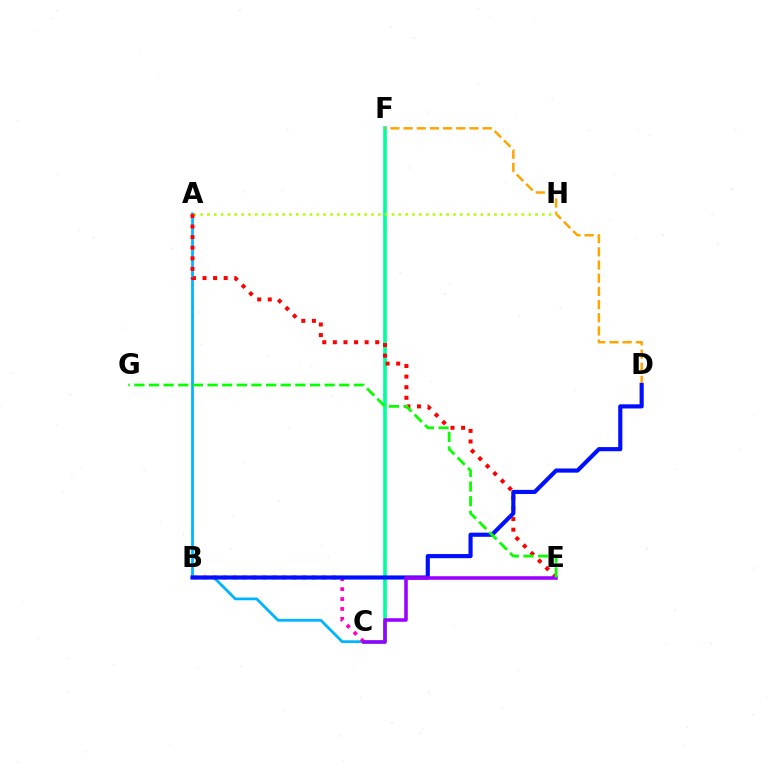{('C', 'F'): [{'color': '#00ff9d', 'line_style': 'solid', 'thickness': 2.65}], ('A', 'C'): [{'color': '#00b5ff', 'line_style': 'solid', 'thickness': 1.99}], ('D', 'F'): [{'color': '#ffa500', 'line_style': 'dashed', 'thickness': 1.79}], ('B', 'C'): [{'color': '#ff00bd', 'line_style': 'dotted', 'thickness': 2.7}], ('A', 'H'): [{'color': '#b3ff00', 'line_style': 'dotted', 'thickness': 1.86}], ('A', 'E'): [{'color': '#ff0000', 'line_style': 'dotted', 'thickness': 2.88}], ('B', 'D'): [{'color': '#0010ff', 'line_style': 'solid', 'thickness': 2.99}], ('C', 'E'): [{'color': '#9b00ff', 'line_style': 'solid', 'thickness': 2.56}], ('E', 'G'): [{'color': '#08ff00', 'line_style': 'dashed', 'thickness': 1.99}]}